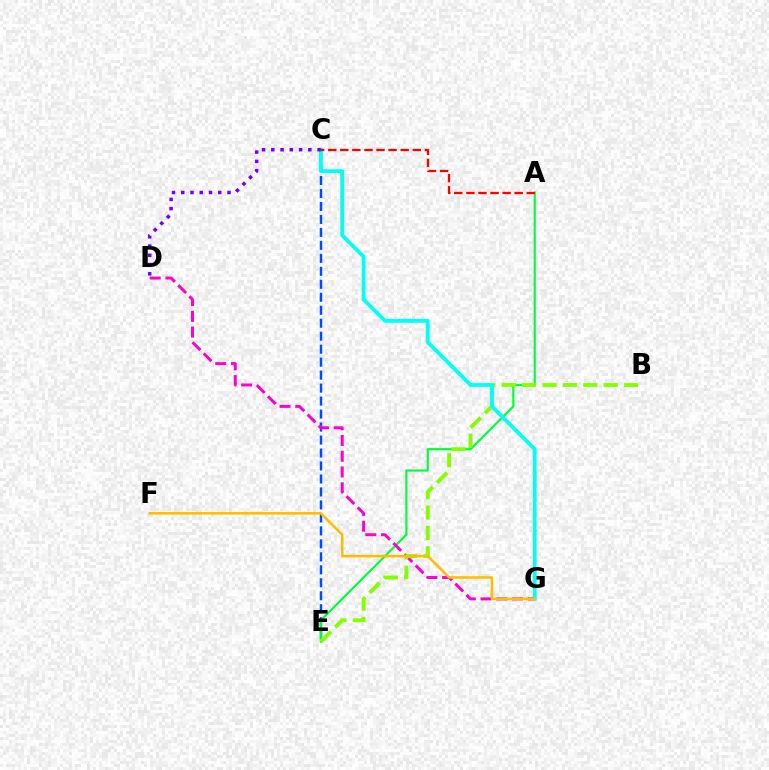{('C', 'E'): [{'color': '#004bff', 'line_style': 'dashed', 'thickness': 1.76}], ('A', 'E'): [{'color': '#00ff39', 'line_style': 'solid', 'thickness': 1.55}], ('D', 'G'): [{'color': '#ff00cf', 'line_style': 'dashed', 'thickness': 2.14}], ('B', 'E'): [{'color': '#84ff00', 'line_style': 'dashed', 'thickness': 2.77}], ('C', 'G'): [{'color': '#00fff6', 'line_style': 'solid', 'thickness': 2.72}], ('C', 'D'): [{'color': '#7200ff', 'line_style': 'dotted', 'thickness': 2.51}], ('F', 'G'): [{'color': '#ffbd00', 'line_style': 'solid', 'thickness': 1.83}], ('A', 'C'): [{'color': '#ff0000', 'line_style': 'dashed', 'thickness': 1.64}]}